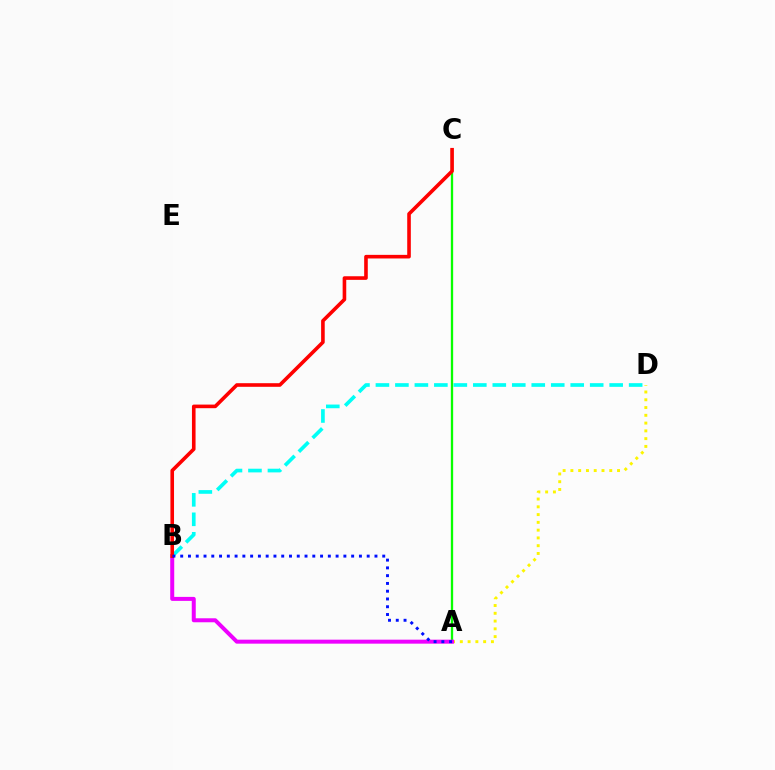{('A', 'D'): [{'color': '#fcf500', 'line_style': 'dotted', 'thickness': 2.11}], ('B', 'D'): [{'color': '#00fff6', 'line_style': 'dashed', 'thickness': 2.65}], ('A', 'C'): [{'color': '#08ff00', 'line_style': 'solid', 'thickness': 1.67}], ('A', 'B'): [{'color': '#ee00ff', 'line_style': 'solid', 'thickness': 2.87}, {'color': '#0010ff', 'line_style': 'dotted', 'thickness': 2.11}], ('B', 'C'): [{'color': '#ff0000', 'line_style': 'solid', 'thickness': 2.6}]}